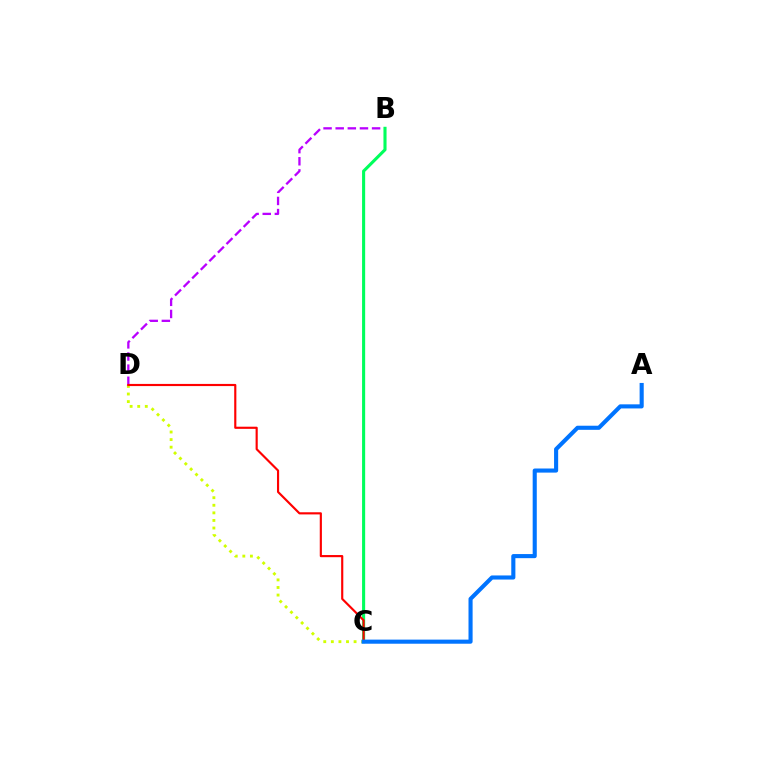{('B', 'D'): [{'color': '#b900ff', 'line_style': 'dashed', 'thickness': 1.65}], ('B', 'C'): [{'color': '#00ff5c', 'line_style': 'solid', 'thickness': 2.23}], ('C', 'D'): [{'color': '#d1ff00', 'line_style': 'dotted', 'thickness': 2.06}, {'color': '#ff0000', 'line_style': 'solid', 'thickness': 1.55}], ('A', 'C'): [{'color': '#0074ff', 'line_style': 'solid', 'thickness': 2.95}]}